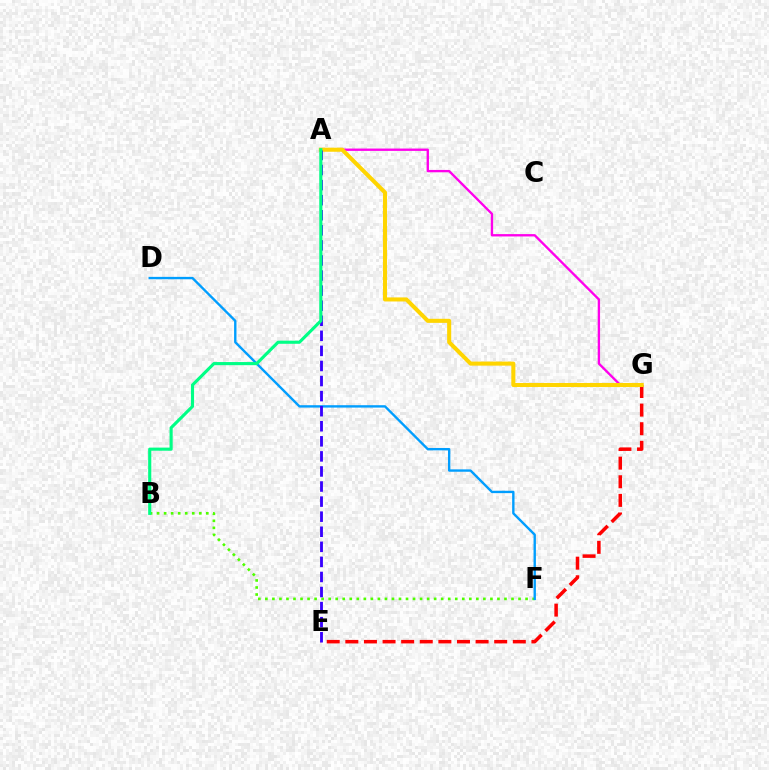{('B', 'F'): [{'color': '#4fff00', 'line_style': 'dotted', 'thickness': 1.91}], ('A', 'G'): [{'color': '#ff00ed', 'line_style': 'solid', 'thickness': 1.69}, {'color': '#ffd500', 'line_style': 'solid', 'thickness': 2.92}], ('D', 'F'): [{'color': '#009eff', 'line_style': 'solid', 'thickness': 1.71}], ('E', 'G'): [{'color': '#ff0000', 'line_style': 'dashed', 'thickness': 2.53}], ('A', 'E'): [{'color': '#3700ff', 'line_style': 'dashed', 'thickness': 2.05}], ('A', 'B'): [{'color': '#00ff86', 'line_style': 'solid', 'thickness': 2.25}]}